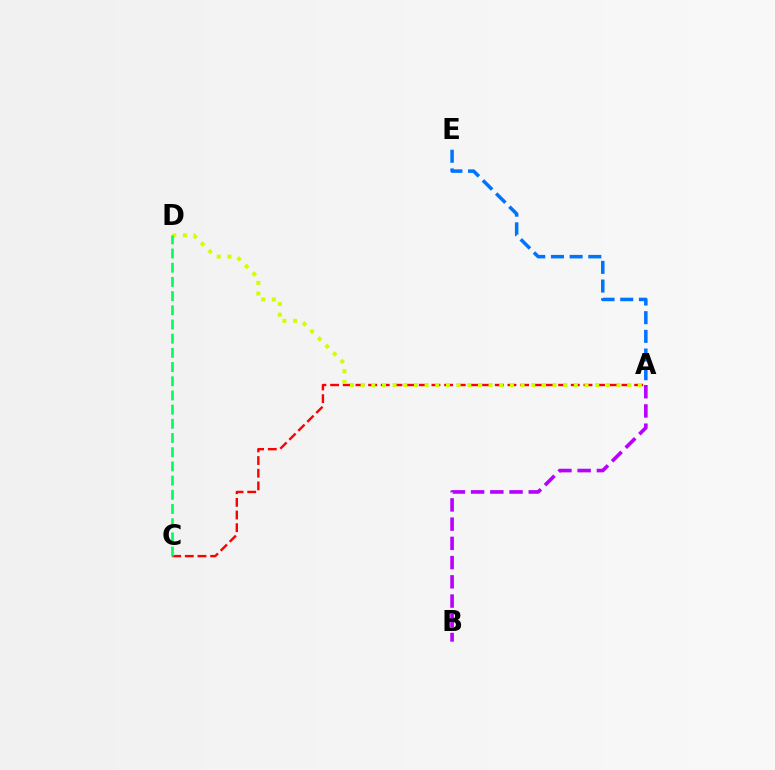{('A', 'E'): [{'color': '#0074ff', 'line_style': 'dashed', 'thickness': 2.54}], ('A', 'B'): [{'color': '#b900ff', 'line_style': 'dashed', 'thickness': 2.61}], ('A', 'C'): [{'color': '#ff0000', 'line_style': 'dashed', 'thickness': 1.72}], ('A', 'D'): [{'color': '#d1ff00', 'line_style': 'dotted', 'thickness': 2.9}], ('C', 'D'): [{'color': '#00ff5c', 'line_style': 'dashed', 'thickness': 1.93}]}